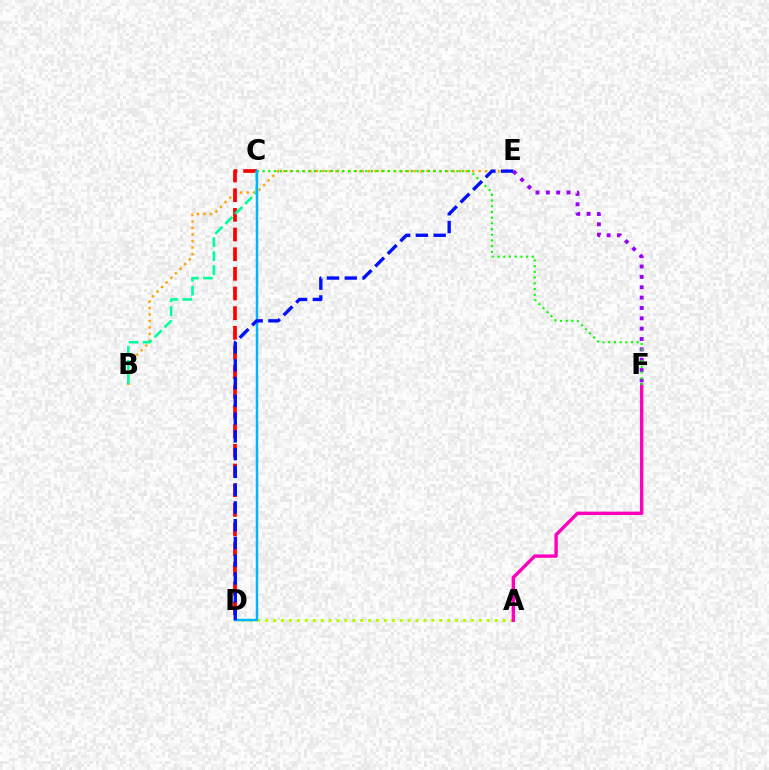{('B', 'E'): [{'color': '#ffa500', 'line_style': 'dotted', 'thickness': 1.77}], ('E', 'F'): [{'color': '#9b00ff', 'line_style': 'dotted', 'thickness': 2.81}], ('A', 'D'): [{'color': '#b3ff00', 'line_style': 'dotted', 'thickness': 2.15}], ('A', 'F'): [{'color': '#ff00bd', 'line_style': 'solid', 'thickness': 2.44}], ('C', 'D'): [{'color': '#ff0000', 'line_style': 'dashed', 'thickness': 2.67}, {'color': '#00b5ff', 'line_style': 'solid', 'thickness': 1.78}], ('C', 'F'): [{'color': '#08ff00', 'line_style': 'dotted', 'thickness': 1.55}], ('B', 'C'): [{'color': '#00ff9d', 'line_style': 'dashed', 'thickness': 1.9}], ('D', 'E'): [{'color': '#0010ff', 'line_style': 'dashed', 'thickness': 2.41}]}